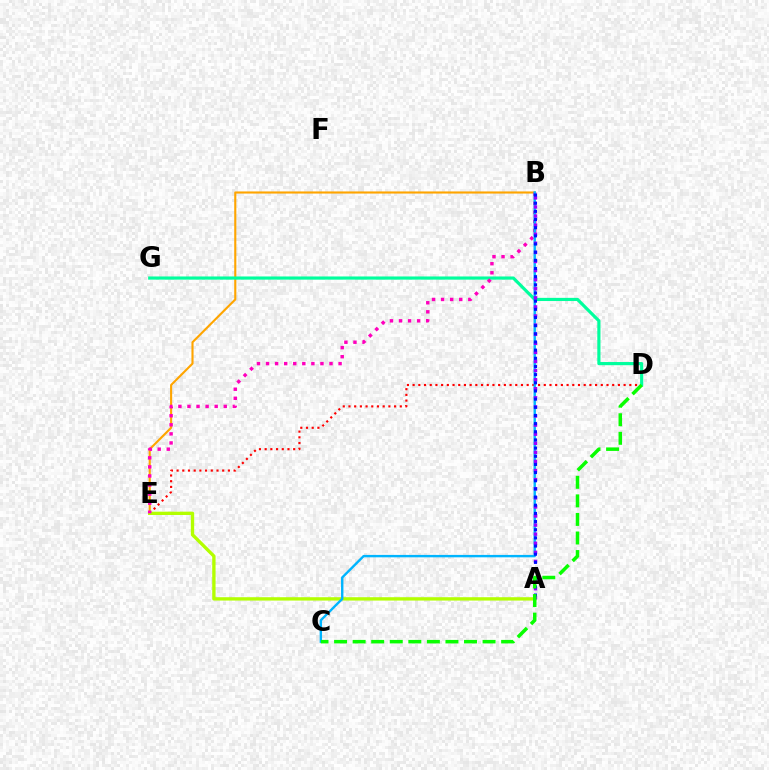{('B', 'E'): [{'color': '#ffa500', 'line_style': 'solid', 'thickness': 1.52}, {'color': '#ff00bd', 'line_style': 'dotted', 'thickness': 2.46}], ('D', 'E'): [{'color': '#ff0000', 'line_style': 'dotted', 'thickness': 1.55}], ('A', 'E'): [{'color': '#b3ff00', 'line_style': 'solid', 'thickness': 2.41}], ('D', 'G'): [{'color': '#00ff9d', 'line_style': 'solid', 'thickness': 2.28}], ('B', 'C'): [{'color': '#00b5ff', 'line_style': 'solid', 'thickness': 1.73}], ('A', 'B'): [{'color': '#9b00ff', 'line_style': 'dotted', 'thickness': 2.47}, {'color': '#0010ff', 'line_style': 'dotted', 'thickness': 2.22}], ('C', 'D'): [{'color': '#08ff00', 'line_style': 'dashed', 'thickness': 2.52}]}